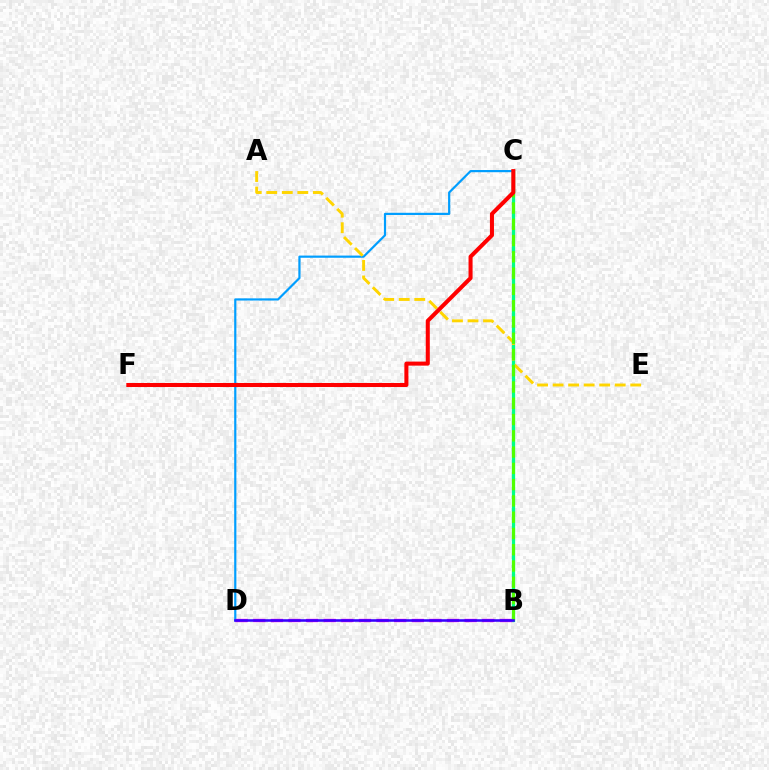{('B', 'C'): [{'color': '#00ff86', 'line_style': 'solid', 'thickness': 2.35}, {'color': '#4fff00', 'line_style': 'dashed', 'thickness': 2.21}], ('C', 'D'): [{'color': '#009eff', 'line_style': 'solid', 'thickness': 1.58}], ('B', 'D'): [{'color': '#ff00ed', 'line_style': 'dashed', 'thickness': 2.39}, {'color': '#3700ff', 'line_style': 'solid', 'thickness': 1.85}], ('A', 'E'): [{'color': '#ffd500', 'line_style': 'dashed', 'thickness': 2.11}], ('C', 'F'): [{'color': '#ff0000', 'line_style': 'solid', 'thickness': 2.91}]}